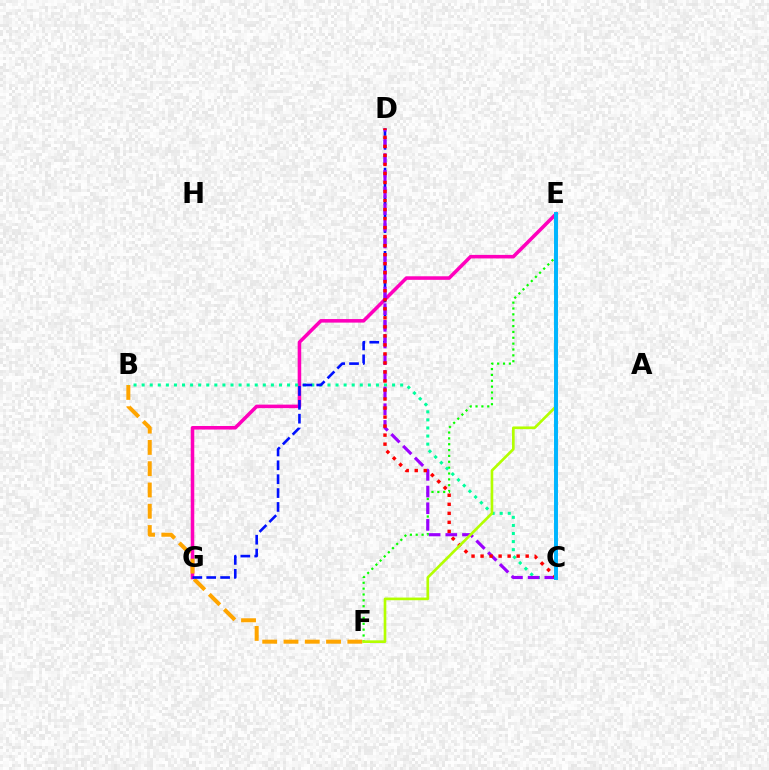{('E', 'F'): [{'color': '#08ff00', 'line_style': 'dotted', 'thickness': 1.59}, {'color': '#b3ff00', 'line_style': 'solid', 'thickness': 1.91}], ('E', 'G'): [{'color': '#ff00bd', 'line_style': 'solid', 'thickness': 2.55}], ('B', 'F'): [{'color': '#ffa500', 'line_style': 'dashed', 'thickness': 2.89}], ('B', 'C'): [{'color': '#00ff9d', 'line_style': 'dotted', 'thickness': 2.2}], ('D', 'G'): [{'color': '#0010ff', 'line_style': 'dashed', 'thickness': 1.88}], ('C', 'D'): [{'color': '#9b00ff', 'line_style': 'dashed', 'thickness': 2.27}, {'color': '#ff0000', 'line_style': 'dotted', 'thickness': 2.45}], ('C', 'E'): [{'color': '#00b5ff', 'line_style': 'solid', 'thickness': 2.85}]}